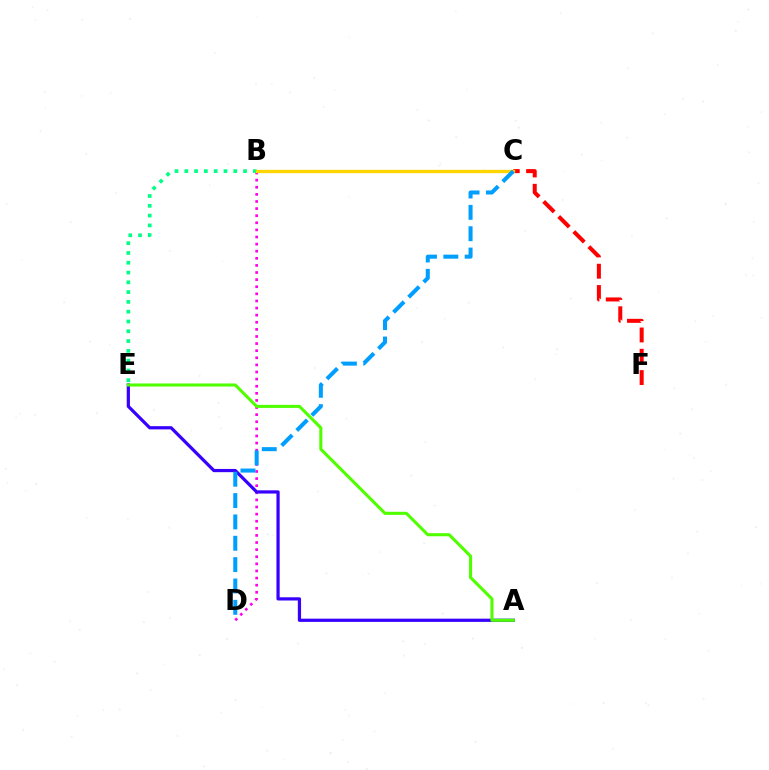{('C', 'F'): [{'color': '#ff0000', 'line_style': 'dashed', 'thickness': 2.89}], ('B', 'D'): [{'color': '#ff00ed', 'line_style': 'dotted', 'thickness': 1.93}], ('A', 'E'): [{'color': '#3700ff', 'line_style': 'solid', 'thickness': 2.32}, {'color': '#4fff00', 'line_style': 'solid', 'thickness': 2.21}], ('B', 'E'): [{'color': '#00ff86', 'line_style': 'dotted', 'thickness': 2.66}], ('B', 'C'): [{'color': '#ffd500', 'line_style': 'solid', 'thickness': 2.38}], ('C', 'D'): [{'color': '#009eff', 'line_style': 'dashed', 'thickness': 2.9}]}